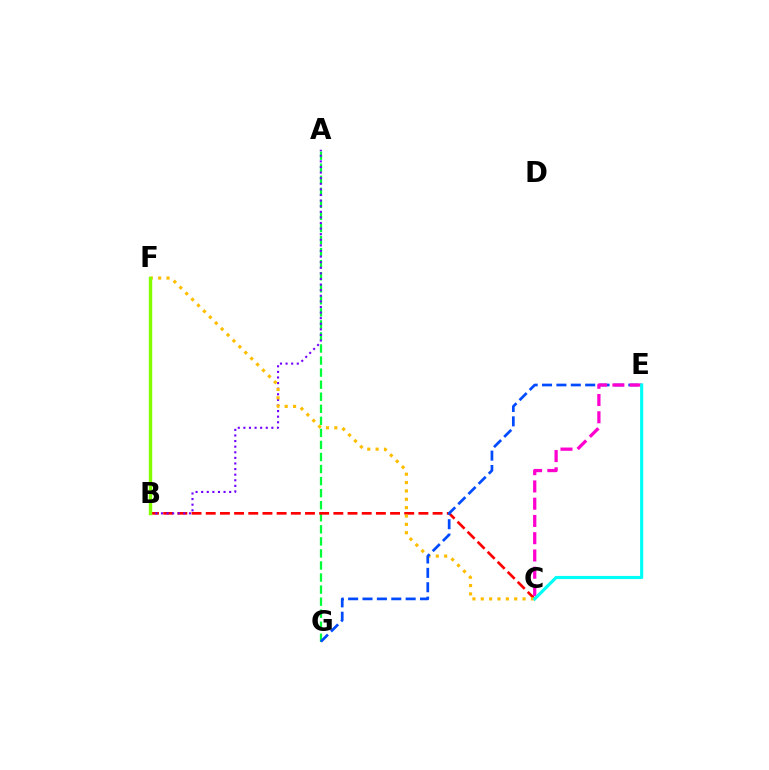{('A', 'G'): [{'color': '#00ff39', 'line_style': 'dashed', 'thickness': 1.64}], ('B', 'C'): [{'color': '#ff0000', 'line_style': 'dashed', 'thickness': 1.93}], ('A', 'B'): [{'color': '#7200ff', 'line_style': 'dotted', 'thickness': 1.52}], ('C', 'F'): [{'color': '#ffbd00', 'line_style': 'dotted', 'thickness': 2.27}], ('E', 'G'): [{'color': '#004bff', 'line_style': 'dashed', 'thickness': 1.95}], ('B', 'F'): [{'color': '#84ff00', 'line_style': 'solid', 'thickness': 2.46}], ('C', 'E'): [{'color': '#ff00cf', 'line_style': 'dashed', 'thickness': 2.34}, {'color': '#00fff6', 'line_style': 'solid', 'thickness': 2.27}]}